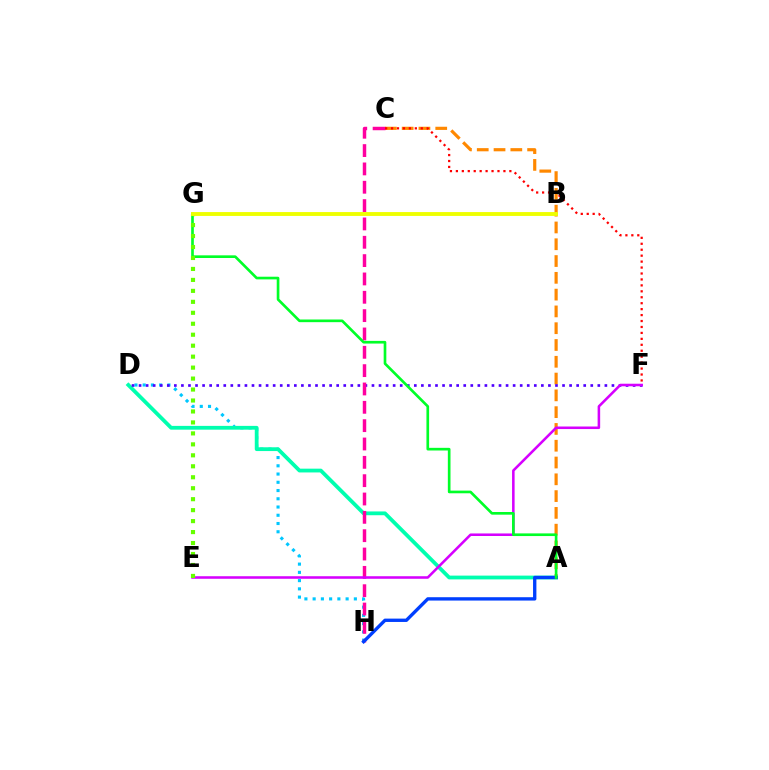{('D', 'H'): [{'color': '#00c7ff', 'line_style': 'dotted', 'thickness': 2.24}], ('A', 'C'): [{'color': '#ff8800', 'line_style': 'dashed', 'thickness': 2.28}], ('A', 'D'): [{'color': '#00ffaf', 'line_style': 'solid', 'thickness': 2.72}], ('D', 'F'): [{'color': '#4f00ff', 'line_style': 'dotted', 'thickness': 1.92}], ('C', 'H'): [{'color': '#ff00a0', 'line_style': 'dashed', 'thickness': 2.49}], ('A', 'H'): [{'color': '#003fff', 'line_style': 'solid', 'thickness': 2.41}], ('E', 'F'): [{'color': '#d600ff', 'line_style': 'solid', 'thickness': 1.84}], ('C', 'F'): [{'color': '#ff0000', 'line_style': 'dotted', 'thickness': 1.61}], ('A', 'G'): [{'color': '#00ff27', 'line_style': 'solid', 'thickness': 1.92}], ('E', 'G'): [{'color': '#66ff00', 'line_style': 'dotted', 'thickness': 2.98}], ('B', 'G'): [{'color': '#eeff00', 'line_style': 'solid', 'thickness': 2.79}]}